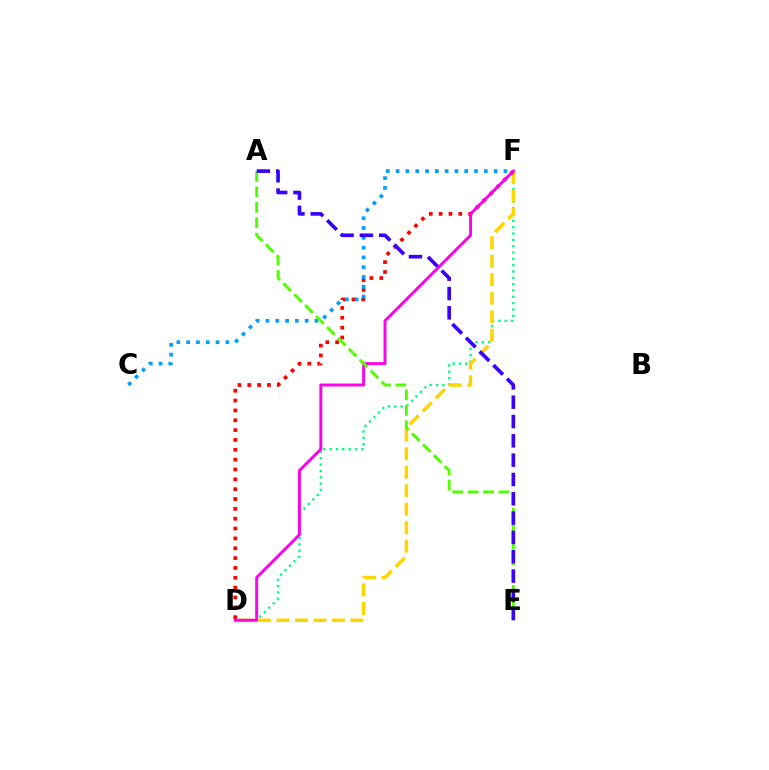{('D', 'F'): [{'color': '#00ff86', 'line_style': 'dotted', 'thickness': 1.72}, {'color': '#ffd500', 'line_style': 'dashed', 'thickness': 2.51}, {'color': '#ff0000', 'line_style': 'dotted', 'thickness': 2.67}, {'color': '#ff00ed', 'line_style': 'solid', 'thickness': 2.09}], ('C', 'F'): [{'color': '#009eff', 'line_style': 'dotted', 'thickness': 2.66}], ('A', 'E'): [{'color': '#4fff00', 'line_style': 'dashed', 'thickness': 2.09}, {'color': '#3700ff', 'line_style': 'dashed', 'thickness': 2.63}]}